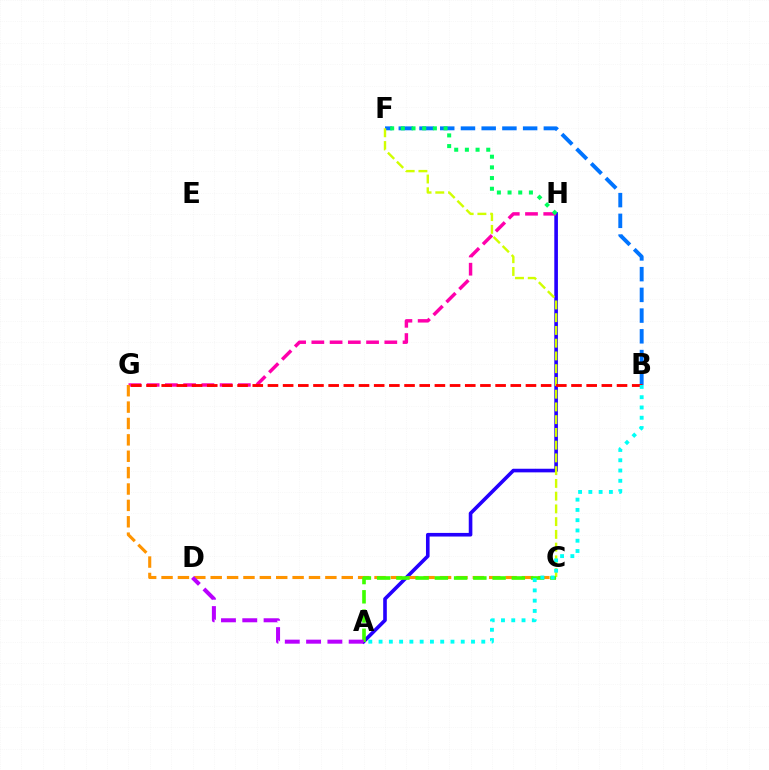{('B', 'F'): [{'color': '#0074ff', 'line_style': 'dashed', 'thickness': 2.82}], ('A', 'H'): [{'color': '#2500ff', 'line_style': 'solid', 'thickness': 2.61}], ('G', 'H'): [{'color': '#ff00ac', 'line_style': 'dashed', 'thickness': 2.48}], ('C', 'G'): [{'color': '#ff9400', 'line_style': 'dashed', 'thickness': 2.23}], ('F', 'H'): [{'color': '#00ff5c', 'line_style': 'dotted', 'thickness': 2.9}], ('C', 'F'): [{'color': '#d1ff00', 'line_style': 'dashed', 'thickness': 1.73}], ('A', 'C'): [{'color': '#3dff00', 'line_style': 'dashed', 'thickness': 2.61}], ('A', 'D'): [{'color': '#b900ff', 'line_style': 'dashed', 'thickness': 2.89}], ('B', 'G'): [{'color': '#ff0000', 'line_style': 'dashed', 'thickness': 2.06}], ('A', 'B'): [{'color': '#00fff6', 'line_style': 'dotted', 'thickness': 2.79}]}